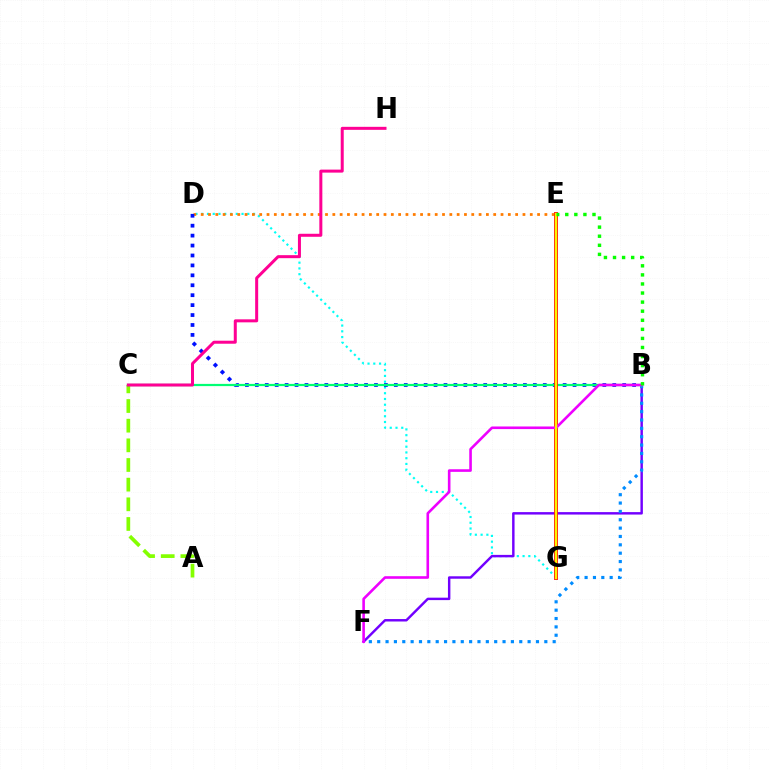{('D', 'G'): [{'color': '#00fff6', 'line_style': 'dotted', 'thickness': 1.56}], ('A', 'C'): [{'color': '#84ff00', 'line_style': 'dashed', 'thickness': 2.67}], ('B', 'F'): [{'color': '#7200ff', 'line_style': 'solid', 'thickness': 1.76}, {'color': '#008cff', 'line_style': 'dotted', 'thickness': 2.27}, {'color': '#ee00ff', 'line_style': 'solid', 'thickness': 1.88}], ('D', 'E'): [{'color': '#ff7c00', 'line_style': 'dotted', 'thickness': 1.99}], ('B', 'D'): [{'color': '#0010ff', 'line_style': 'dotted', 'thickness': 2.7}], ('B', 'C'): [{'color': '#00ff74', 'line_style': 'solid', 'thickness': 1.6}], ('E', 'G'): [{'color': '#ff0000', 'line_style': 'solid', 'thickness': 2.75}, {'color': '#fcf500', 'line_style': 'solid', 'thickness': 1.71}], ('B', 'E'): [{'color': '#08ff00', 'line_style': 'dotted', 'thickness': 2.47}], ('C', 'H'): [{'color': '#ff0094', 'line_style': 'solid', 'thickness': 2.17}]}